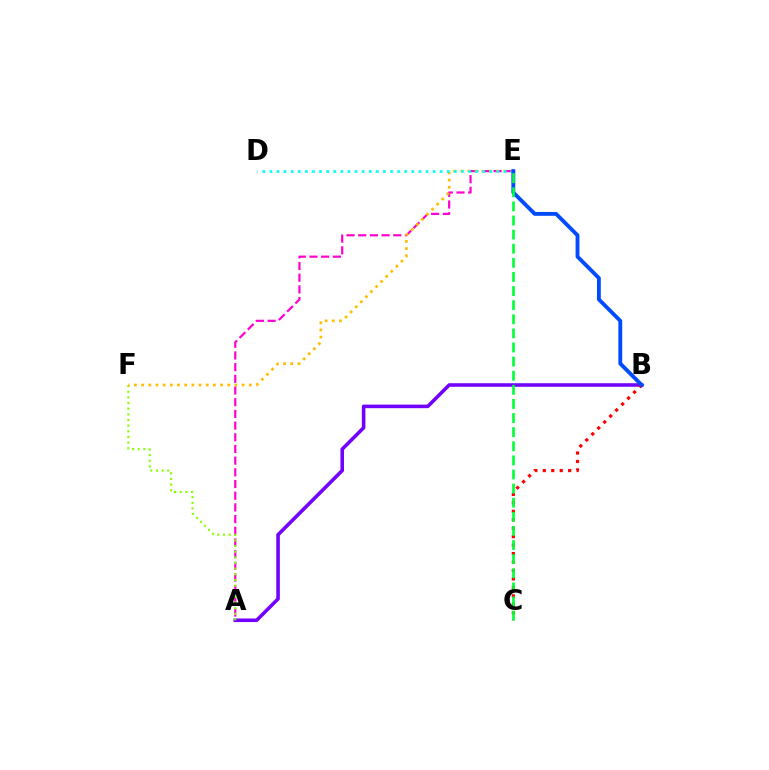{('A', 'B'): [{'color': '#7200ff', 'line_style': 'solid', 'thickness': 2.57}], ('A', 'E'): [{'color': '#ff00cf', 'line_style': 'dashed', 'thickness': 1.59}], ('B', 'C'): [{'color': '#ff0000', 'line_style': 'dotted', 'thickness': 2.3}], ('A', 'F'): [{'color': '#84ff00', 'line_style': 'dotted', 'thickness': 1.54}], ('E', 'F'): [{'color': '#ffbd00', 'line_style': 'dotted', 'thickness': 1.95}], ('D', 'E'): [{'color': '#00fff6', 'line_style': 'dotted', 'thickness': 1.93}], ('B', 'E'): [{'color': '#004bff', 'line_style': 'solid', 'thickness': 2.77}], ('C', 'E'): [{'color': '#00ff39', 'line_style': 'dashed', 'thickness': 1.92}]}